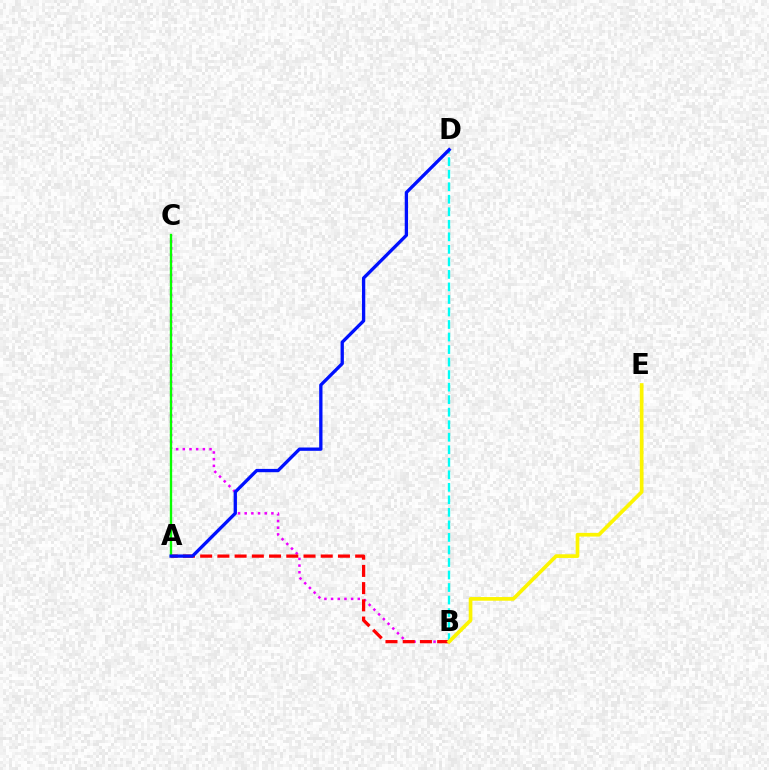{('B', 'C'): [{'color': '#ee00ff', 'line_style': 'dotted', 'thickness': 1.81}], ('A', 'B'): [{'color': '#ff0000', 'line_style': 'dashed', 'thickness': 2.34}], ('A', 'C'): [{'color': '#08ff00', 'line_style': 'solid', 'thickness': 1.69}], ('B', 'D'): [{'color': '#00fff6', 'line_style': 'dashed', 'thickness': 1.7}], ('A', 'D'): [{'color': '#0010ff', 'line_style': 'solid', 'thickness': 2.38}], ('B', 'E'): [{'color': '#fcf500', 'line_style': 'solid', 'thickness': 2.64}]}